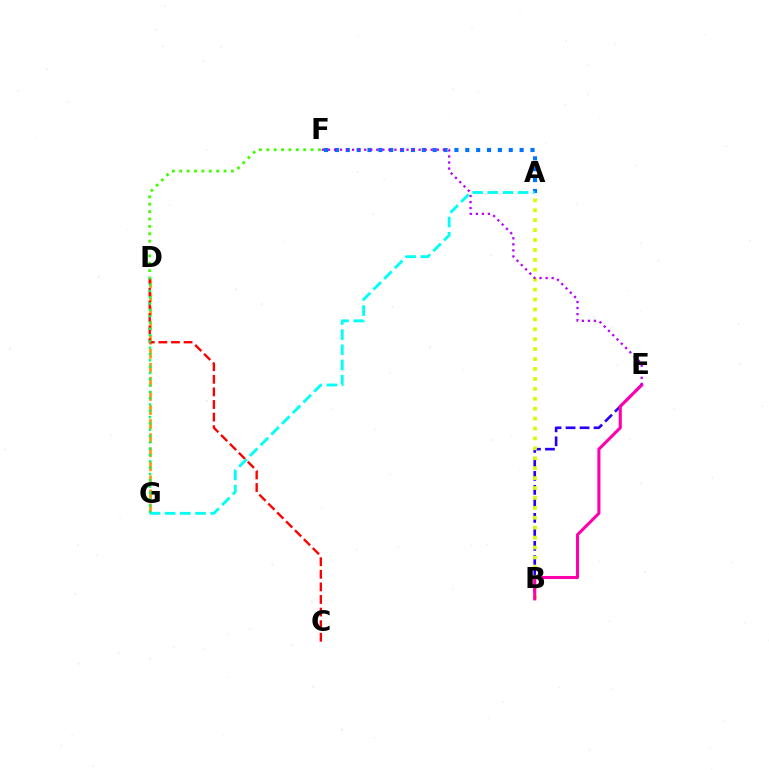{('A', 'F'): [{'color': '#0074ff', 'line_style': 'dotted', 'thickness': 2.95}], ('D', 'G'): [{'color': '#ff9400', 'line_style': 'dashed', 'thickness': 1.91}, {'color': '#00ff5c', 'line_style': 'dotted', 'thickness': 1.71}], ('D', 'F'): [{'color': '#3dff00', 'line_style': 'dotted', 'thickness': 2.0}], ('B', 'E'): [{'color': '#2500ff', 'line_style': 'dashed', 'thickness': 1.9}, {'color': '#ff00ac', 'line_style': 'solid', 'thickness': 2.21}], ('A', 'B'): [{'color': '#d1ff00', 'line_style': 'dotted', 'thickness': 2.7}], ('C', 'D'): [{'color': '#ff0000', 'line_style': 'dashed', 'thickness': 1.71}], ('A', 'G'): [{'color': '#00fff6', 'line_style': 'dashed', 'thickness': 2.06}], ('E', 'F'): [{'color': '#b900ff', 'line_style': 'dotted', 'thickness': 1.64}]}